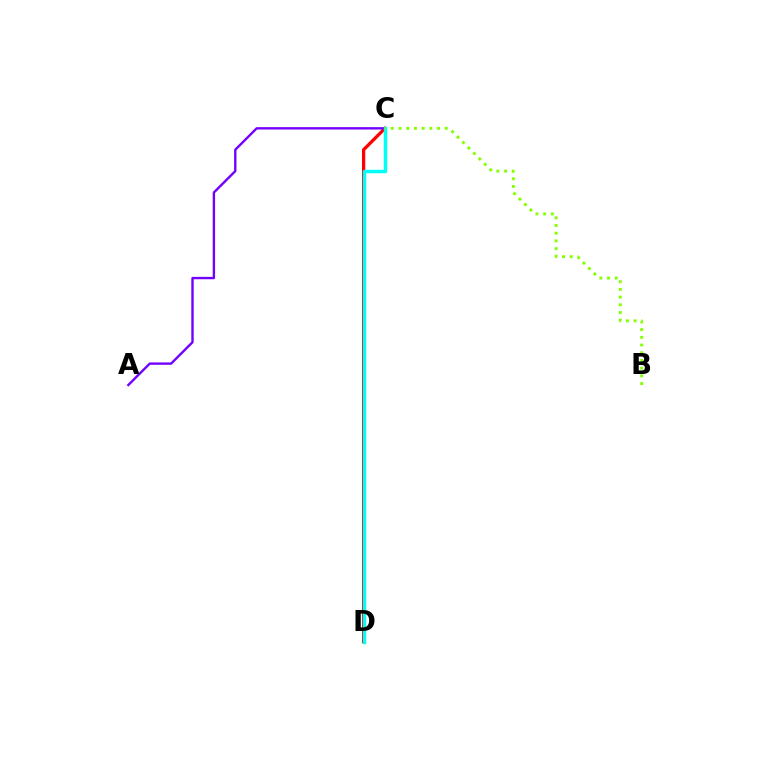{('C', 'D'): [{'color': '#ff0000', 'line_style': 'solid', 'thickness': 2.35}, {'color': '#00fff6', 'line_style': 'solid', 'thickness': 2.49}], ('A', 'C'): [{'color': '#7200ff', 'line_style': 'solid', 'thickness': 1.71}], ('B', 'C'): [{'color': '#84ff00', 'line_style': 'dotted', 'thickness': 2.09}]}